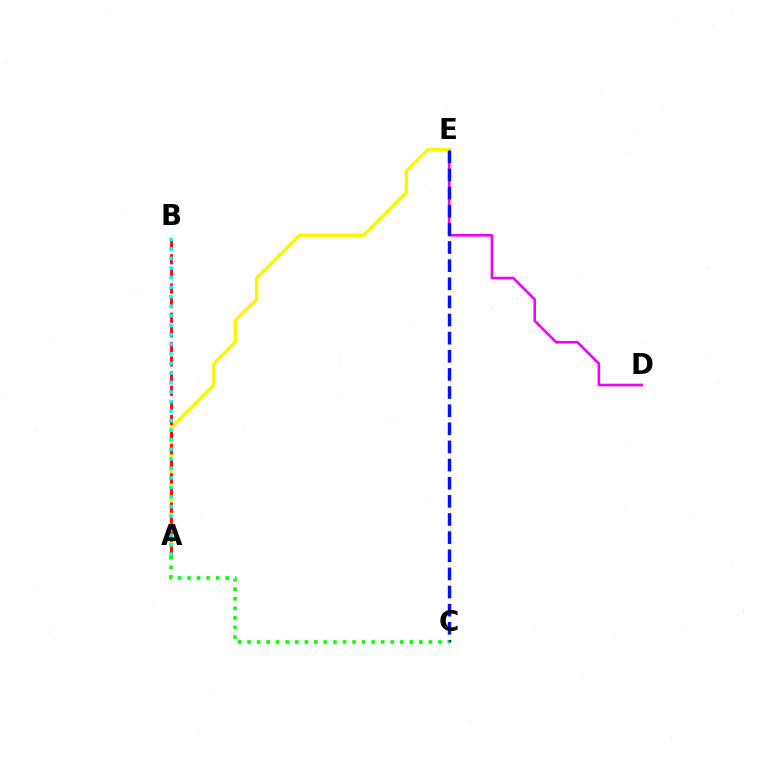{('D', 'E'): [{'color': '#ee00ff', 'line_style': 'solid', 'thickness': 1.88}], ('A', 'E'): [{'color': '#fcf500', 'line_style': 'solid', 'thickness': 2.45}], ('A', 'B'): [{'color': '#ff0000', 'line_style': 'dashed', 'thickness': 1.98}, {'color': '#00fff6', 'line_style': 'dotted', 'thickness': 2.59}], ('C', 'E'): [{'color': '#0010ff', 'line_style': 'dashed', 'thickness': 2.46}], ('A', 'C'): [{'color': '#08ff00', 'line_style': 'dotted', 'thickness': 2.59}]}